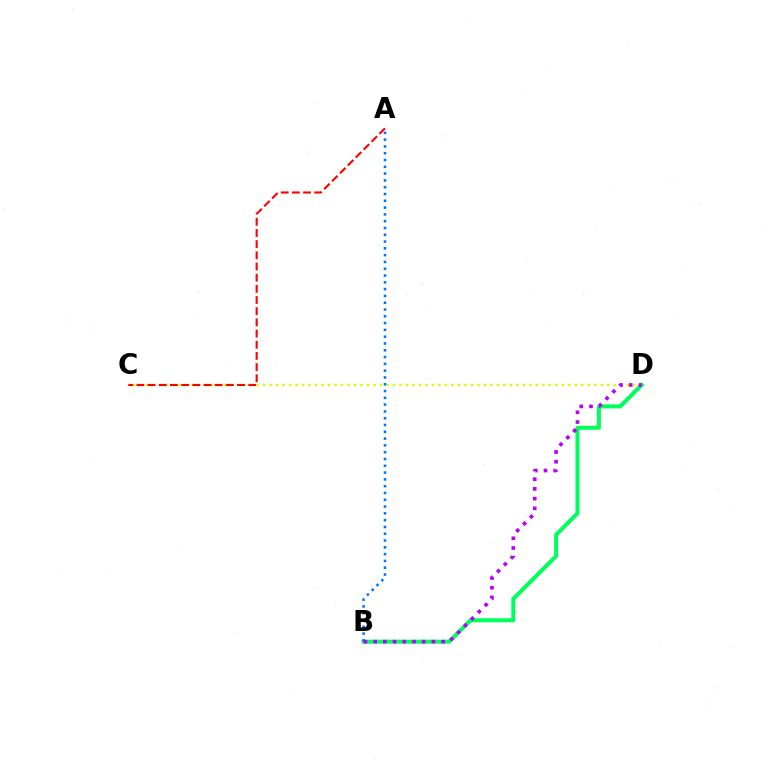{('C', 'D'): [{'color': '#d1ff00', 'line_style': 'dotted', 'thickness': 1.76}], ('B', 'D'): [{'color': '#00ff5c', 'line_style': 'solid', 'thickness': 2.9}, {'color': '#b900ff', 'line_style': 'dotted', 'thickness': 2.64}], ('A', 'B'): [{'color': '#0074ff', 'line_style': 'dotted', 'thickness': 1.85}], ('A', 'C'): [{'color': '#ff0000', 'line_style': 'dashed', 'thickness': 1.52}]}